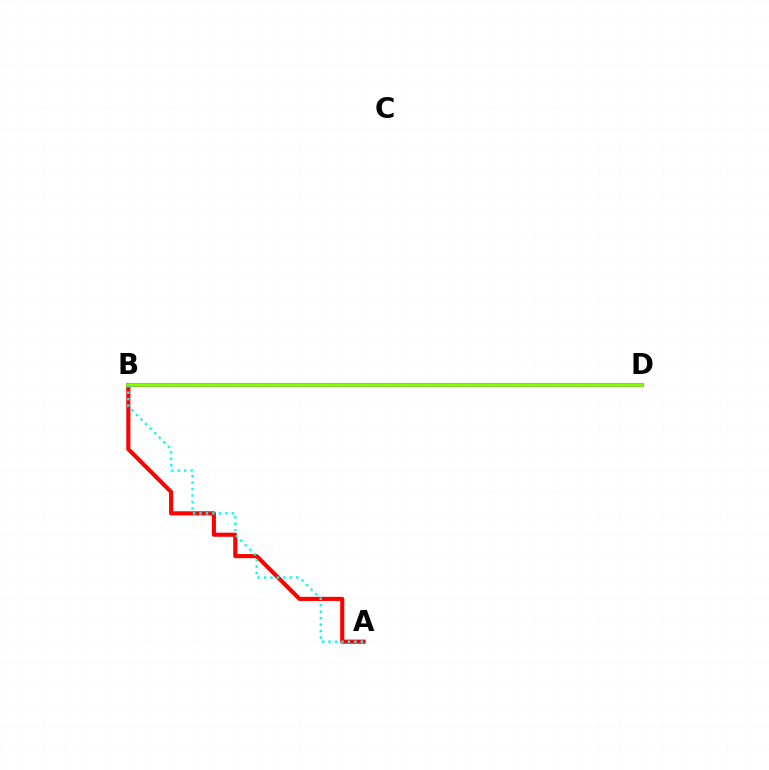{('B', 'D'): [{'color': '#7200ff', 'line_style': 'solid', 'thickness': 2.66}, {'color': '#84ff00', 'line_style': 'solid', 'thickness': 2.56}], ('A', 'B'): [{'color': '#ff0000', 'line_style': 'solid', 'thickness': 2.96}, {'color': '#00fff6', 'line_style': 'dotted', 'thickness': 1.75}]}